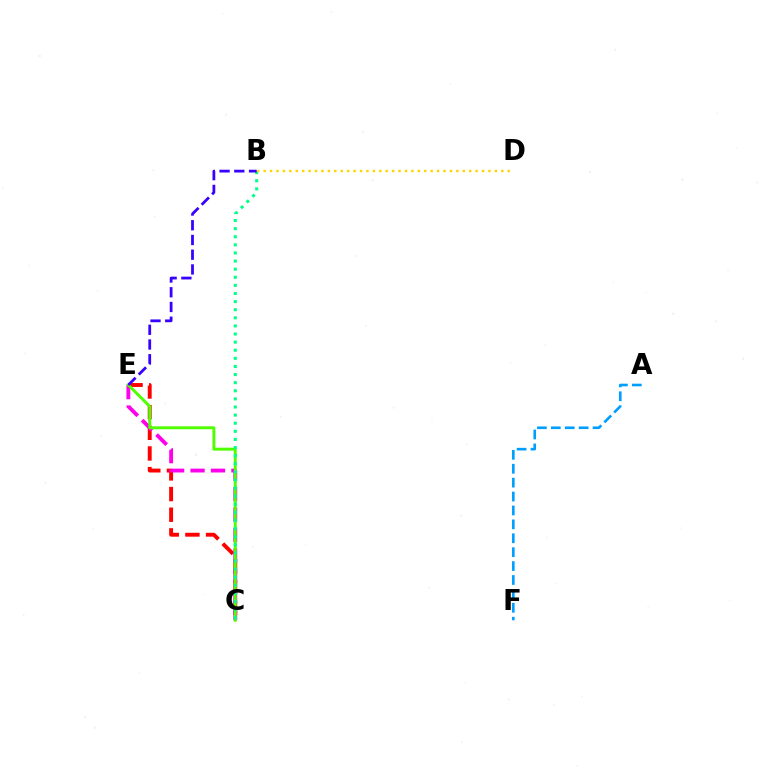{('A', 'F'): [{'color': '#009eff', 'line_style': 'dashed', 'thickness': 1.89}], ('C', 'E'): [{'color': '#ff0000', 'line_style': 'dashed', 'thickness': 2.81}, {'color': '#ff00ed', 'line_style': 'dashed', 'thickness': 2.78}, {'color': '#4fff00', 'line_style': 'solid', 'thickness': 2.12}], ('B', 'C'): [{'color': '#00ff86', 'line_style': 'dotted', 'thickness': 2.2}], ('B', 'D'): [{'color': '#ffd500', 'line_style': 'dotted', 'thickness': 1.75}], ('B', 'E'): [{'color': '#3700ff', 'line_style': 'dashed', 'thickness': 2.0}]}